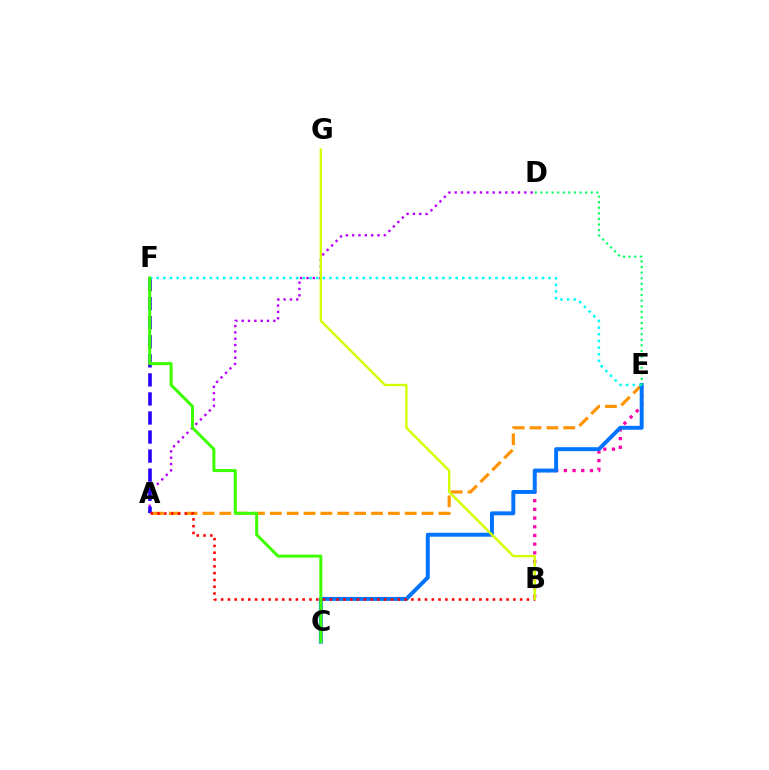{('A', 'E'): [{'color': '#ff9400', 'line_style': 'dashed', 'thickness': 2.29}], ('B', 'E'): [{'color': '#ff00ac', 'line_style': 'dotted', 'thickness': 2.36}], ('A', 'D'): [{'color': '#b900ff', 'line_style': 'dotted', 'thickness': 1.72}], ('C', 'E'): [{'color': '#0074ff', 'line_style': 'solid', 'thickness': 2.83}], ('A', 'F'): [{'color': '#2500ff', 'line_style': 'dashed', 'thickness': 2.59}], ('A', 'B'): [{'color': '#ff0000', 'line_style': 'dotted', 'thickness': 1.85}], ('E', 'F'): [{'color': '#00fff6', 'line_style': 'dotted', 'thickness': 1.8}], ('C', 'F'): [{'color': '#3dff00', 'line_style': 'solid', 'thickness': 2.18}], ('B', 'G'): [{'color': '#d1ff00', 'line_style': 'solid', 'thickness': 1.71}], ('D', 'E'): [{'color': '#00ff5c', 'line_style': 'dotted', 'thickness': 1.52}]}